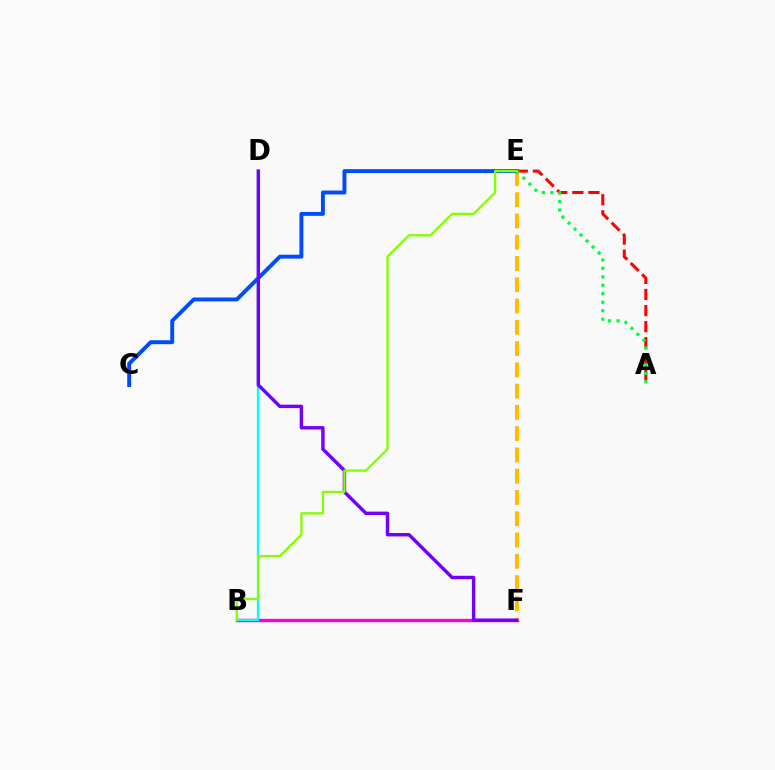{('B', 'F'): [{'color': '#ff00cf', 'line_style': 'solid', 'thickness': 2.44}], ('E', 'F'): [{'color': '#ffbd00', 'line_style': 'dashed', 'thickness': 2.89}], ('C', 'E'): [{'color': '#004bff', 'line_style': 'solid', 'thickness': 2.82}], ('B', 'D'): [{'color': '#00fff6', 'line_style': 'solid', 'thickness': 1.63}], ('D', 'F'): [{'color': '#7200ff', 'line_style': 'solid', 'thickness': 2.47}], ('A', 'E'): [{'color': '#ff0000', 'line_style': 'dashed', 'thickness': 2.19}, {'color': '#00ff39', 'line_style': 'dotted', 'thickness': 2.3}], ('B', 'E'): [{'color': '#84ff00', 'line_style': 'solid', 'thickness': 1.68}]}